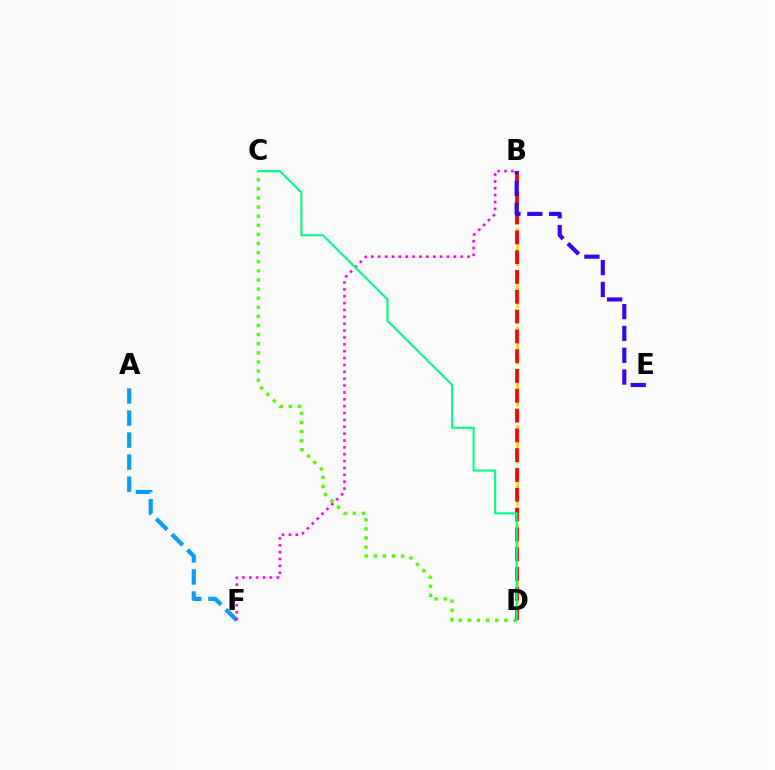{('A', 'F'): [{'color': '#009eff', 'line_style': 'dashed', 'thickness': 2.99}], ('C', 'D'): [{'color': '#4fff00', 'line_style': 'dotted', 'thickness': 2.48}, {'color': '#00ff86', 'line_style': 'solid', 'thickness': 1.53}], ('B', 'D'): [{'color': '#ffd500', 'line_style': 'dashed', 'thickness': 1.92}, {'color': '#ff0000', 'line_style': 'dashed', 'thickness': 2.69}], ('B', 'F'): [{'color': '#ff00ed', 'line_style': 'dotted', 'thickness': 1.87}], ('B', 'E'): [{'color': '#3700ff', 'line_style': 'dashed', 'thickness': 2.97}]}